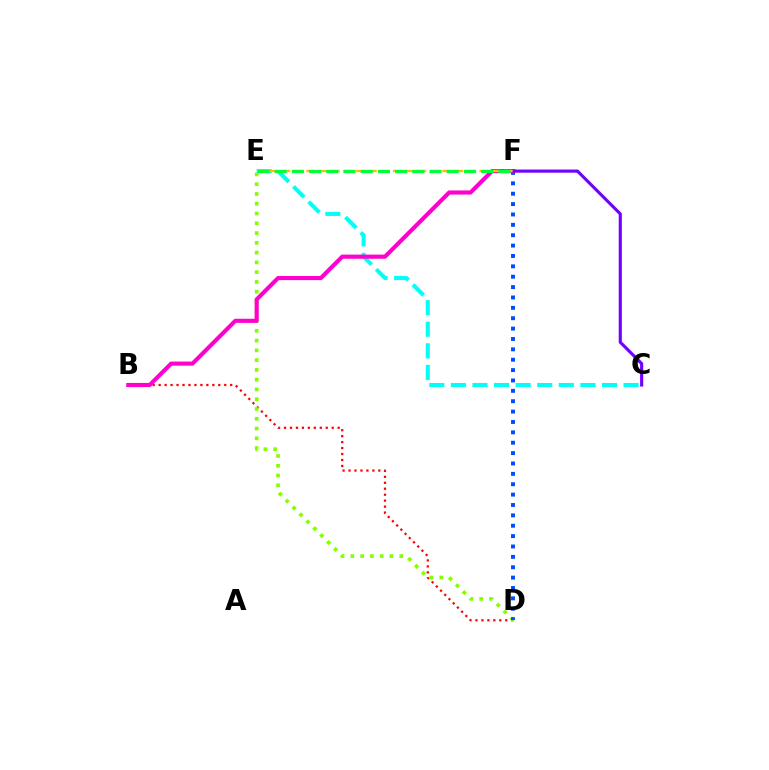{('B', 'D'): [{'color': '#ff0000', 'line_style': 'dotted', 'thickness': 1.62}], ('D', 'E'): [{'color': '#84ff00', 'line_style': 'dotted', 'thickness': 2.66}], ('C', 'E'): [{'color': '#00fff6', 'line_style': 'dashed', 'thickness': 2.93}], ('D', 'F'): [{'color': '#004bff', 'line_style': 'dotted', 'thickness': 2.82}], ('B', 'F'): [{'color': '#ff00cf', 'line_style': 'solid', 'thickness': 2.97}], ('C', 'F'): [{'color': '#7200ff', 'line_style': 'solid', 'thickness': 2.26}], ('E', 'F'): [{'color': '#ffbd00', 'line_style': 'dashed', 'thickness': 1.68}, {'color': '#00ff39', 'line_style': 'dashed', 'thickness': 2.34}]}